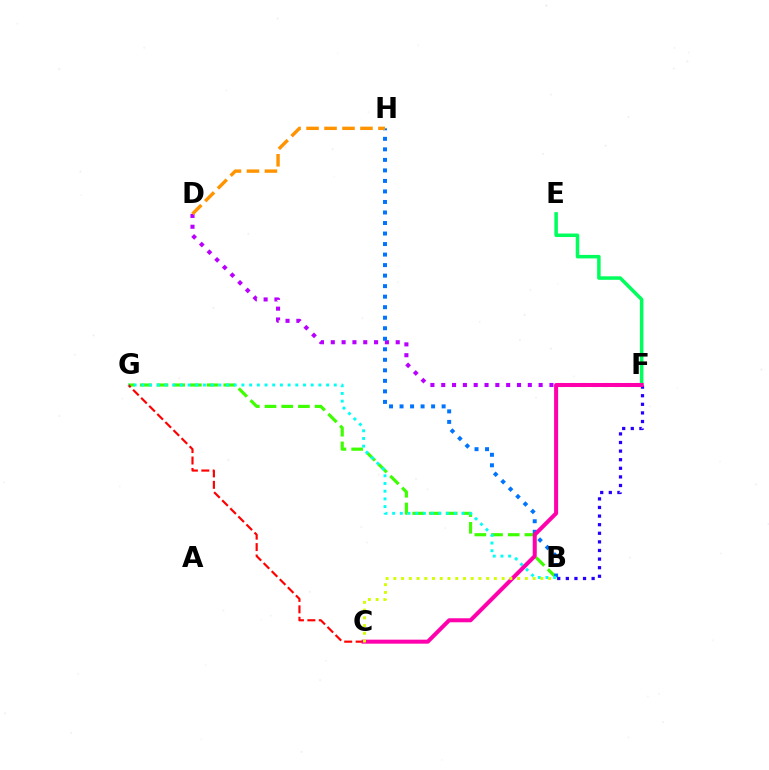{('B', 'G'): [{'color': '#3dff00', 'line_style': 'dashed', 'thickness': 2.27}, {'color': '#00fff6', 'line_style': 'dotted', 'thickness': 2.09}], ('D', 'F'): [{'color': '#b900ff', 'line_style': 'dotted', 'thickness': 2.94}], ('E', 'F'): [{'color': '#00ff5c', 'line_style': 'solid', 'thickness': 2.53}], ('C', 'G'): [{'color': '#ff0000', 'line_style': 'dashed', 'thickness': 1.55}], ('B', 'H'): [{'color': '#0074ff', 'line_style': 'dotted', 'thickness': 2.86}], ('B', 'F'): [{'color': '#2500ff', 'line_style': 'dotted', 'thickness': 2.34}], ('C', 'F'): [{'color': '#ff00ac', 'line_style': 'solid', 'thickness': 2.89}], ('B', 'C'): [{'color': '#d1ff00', 'line_style': 'dotted', 'thickness': 2.1}], ('D', 'H'): [{'color': '#ff9400', 'line_style': 'dashed', 'thickness': 2.44}]}